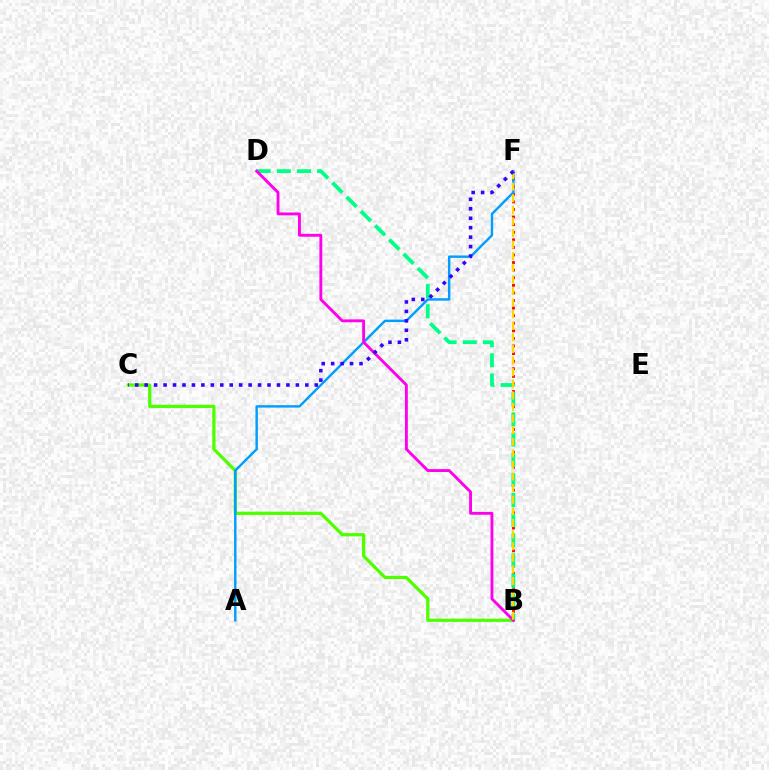{('B', 'F'): [{'color': '#ff0000', 'line_style': 'dotted', 'thickness': 2.06}, {'color': '#ffd500', 'line_style': 'dashed', 'thickness': 1.58}], ('B', 'C'): [{'color': '#4fff00', 'line_style': 'solid', 'thickness': 2.33}], ('A', 'F'): [{'color': '#009eff', 'line_style': 'solid', 'thickness': 1.75}], ('B', 'D'): [{'color': '#00ff86', 'line_style': 'dashed', 'thickness': 2.74}, {'color': '#ff00ed', 'line_style': 'solid', 'thickness': 2.07}], ('C', 'F'): [{'color': '#3700ff', 'line_style': 'dotted', 'thickness': 2.57}]}